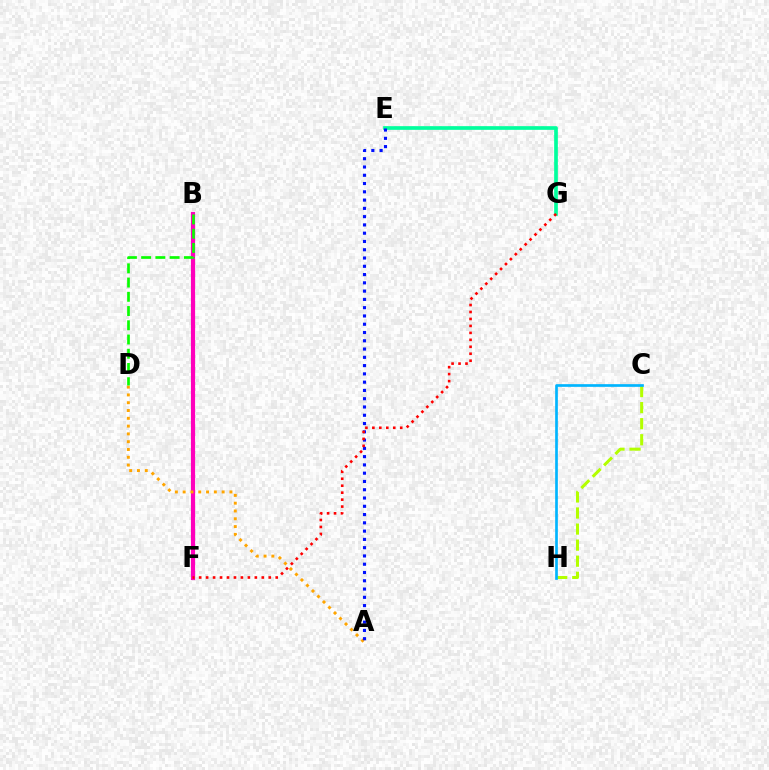{('B', 'F'): [{'color': '#9b00ff', 'line_style': 'dashed', 'thickness': 2.2}, {'color': '#ff00bd', 'line_style': 'solid', 'thickness': 3.0}], ('E', 'G'): [{'color': '#00ff9d', 'line_style': 'solid', 'thickness': 2.65}], ('A', 'D'): [{'color': '#ffa500', 'line_style': 'dotted', 'thickness': 2.12}], ('A', 'E'): [{'color': '#0010ff', 'line_style': 'dotted', 'thickness': 2.25}], ('B', 'D'): [{'color': '#08ff00', 'line_style': 'dashed', 'thickness': 1.93}], ('F', 'G'): [{'color': '#ff0000', 'line_style': 'dotted', 'thickness': 1.89}], ('C', 'H'): [{'color': '#b3ff00', 'line_style': 'dashed', 'thickness': 2.18}, {'color': '#00b5ff', 'line_style': 'solid', 'thickness': 1.93}]}